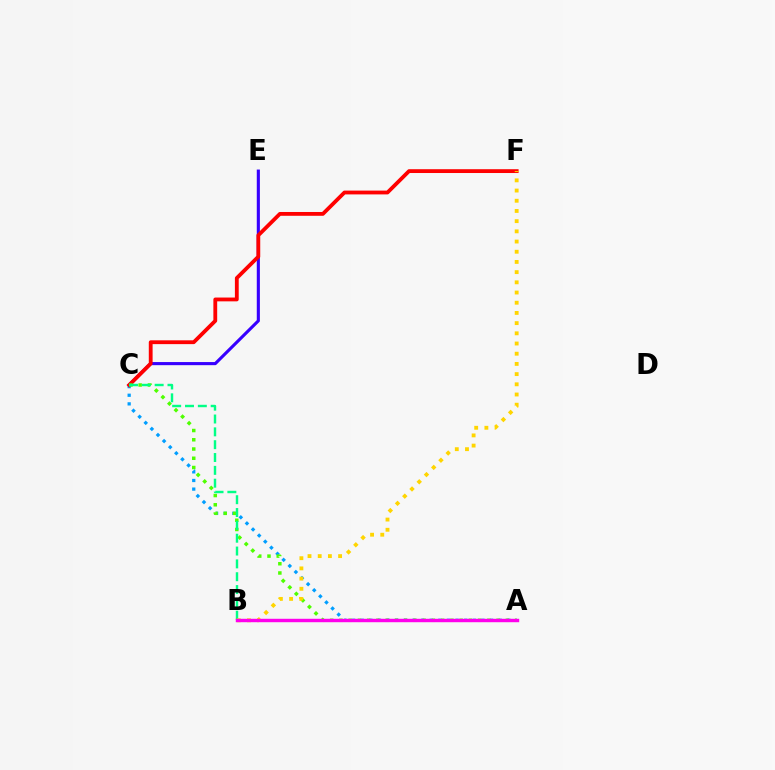{('A', 'C'): [{'color': '#009eff', 'line_style': 'dotted', 'thickness': 2.34}, {'color': '#4fff00', 'line_style': 'dotted', 'thickness': 2.51}], ('C', 'E'): [{'color': '#3700ff', 'line_style': 'solid', 'thickness': 2.24}], ('C', 'F'): [{'color': '#ff0000', 'line_style': 'solid', 'thickness': 2.74}], ('B', 'C'): [{'color': '#00ff86', 'line_style': 'dashed', 'thickness': 1.74}], ('B', 'F'): [{'color': '#ffd500', 'line_style': 'dotted', 'thickness': 2.77}], ('A', 'B'): [{'color': '#ff00ed', 'line_style': 'solid', 'thickness': 2.46}]}